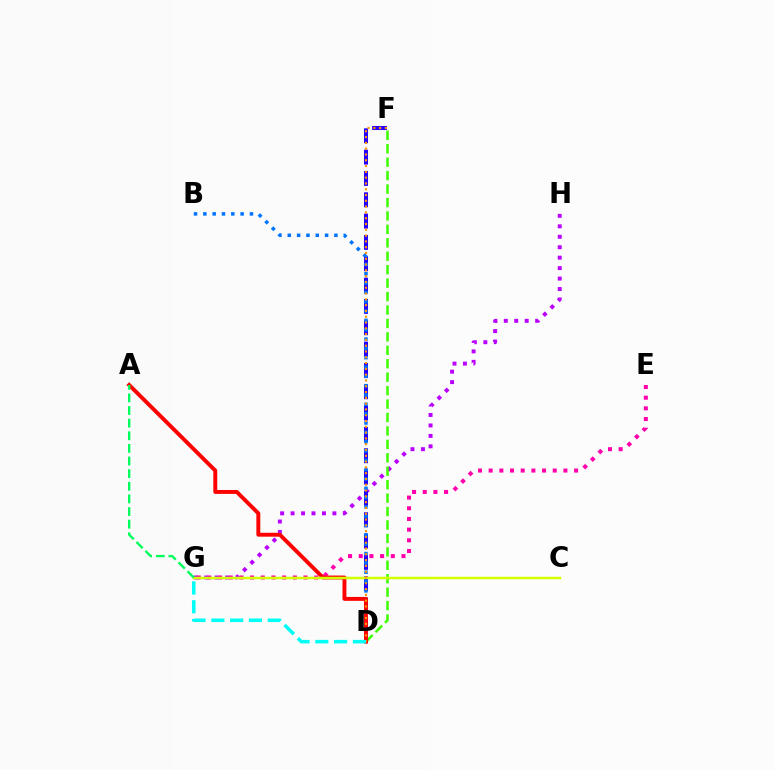{('G', 'H'): [{'color': '#b900ff', 'line_style': 'dotted', 'thickness': 2.84}], ('E', 'G'): [{'color': '#ff00ac', 'line_style': 'dotted', 'thickness': 2.9}], ('D', 'F'): [{'color': '#3dff00', 'line_style': 'dashed', 'thickness': 1.83}, {'color': '#2500ff', 'line_style': 'dashed', 'thickness': 2.9}, {'color': '#ff9400', 'line_style': 'dotted', 'thickness': 1.57}], ('B', 'D'): [{'color': '#0074ff', 'line_style': 'dotted', 'thickness': 2.53}], ('A', 'D'): [{'color': '#ff0000', 'line_style': 'solid', 'thickness': 2.82}], ('C', 'G'): [{'color': '#d1ff00', 'line_style': 'solid', 'thickness': 1.79}], ('A', 'G'): [{'color': '#00ff5c', 'line_style': 'dashed', 'thickness': 1.72}], ('D', 'G'): [{'color': '#00fff6', 'line_style': 'dashed', 'thickness': 2.55}]}